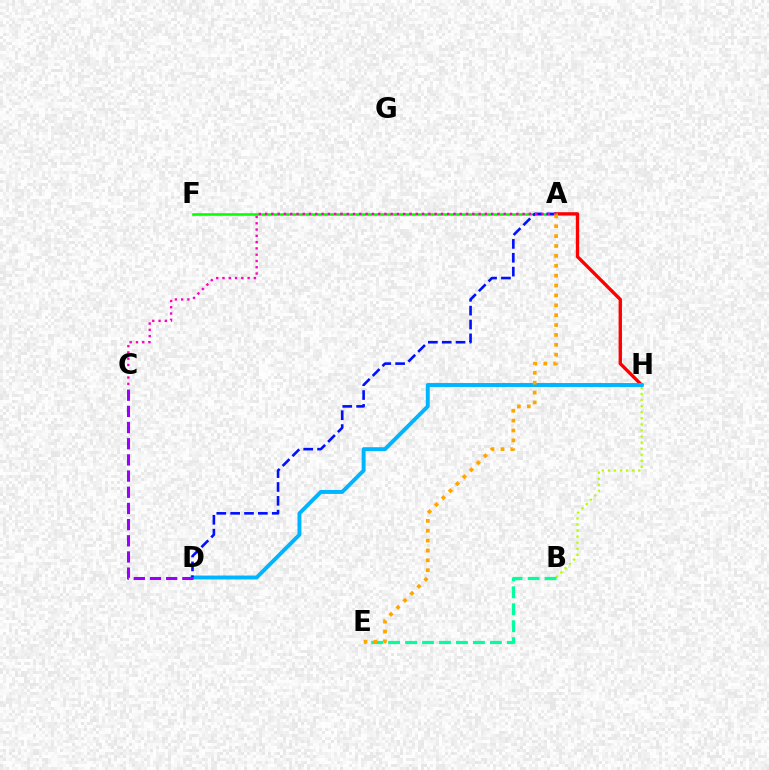{('B', 'H'): [{'color': '#b3ff00', 'line_style': 'dotted', 'thickness': 1.65}], ('A', 'H'): [{'color': '#ff0000', 'line_style': 'solid', 'thickness': 2.42}], ('D', 'H'): [{'color': '#00b5ff', 'line_style': 'solid', 'thickness': 2.83}], ('B', 'E'): [{'color': '#00ff9d', 'line_style': 'dashed', 'thickness': 2.3}], ('A', 'F'): [{'color': '#08ff00', 'line_style': 'solid', 'thickness': 1.85}], ('A', 'D'): [{'color': '#0010ff', 'line_style': 'dashed', 'thickness': 1.88}], ('C', 'D'): [{'color': '#9b00ff', 'line_style': 'dashed', 'thickness': 2.2}], ('A', 'C'): [{'color': '#ff00bd', 'line_style': 'dotted', 'thickness': 1.71}], ('A', 'E'): [{'color': '#ffa500', 'line_style': 'dotted', 'thickness': 2.68}]}